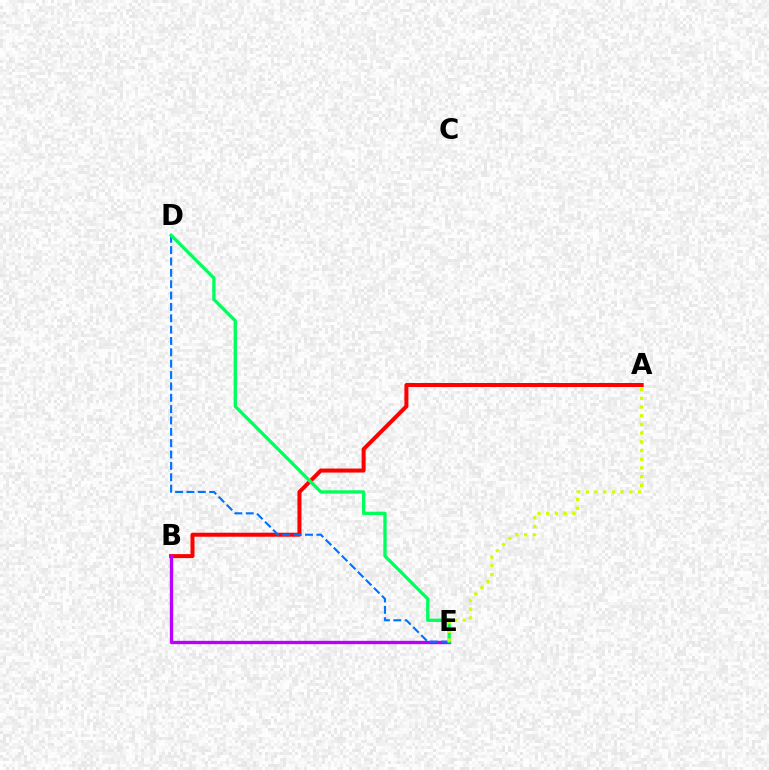{('A', 'B'): [{'color': '#ff0000', 'line_style': 'solid', 'thickness': 2.89}], ('B', 'E'): [{'color': '#b900ff', 'line_style': 'solid', 'thickness': 2.41}], ('D', 'E'): [{'color': '#0074ff', 'line_style': 'dashed', 'thickness': 1.54}, {'color': '#00ff5c', 'line_style': 'solid', 'thickness': 2.39}], ('A', 'E'): [{'color': '#d1ff00', 'line_style': 'dotted', 'thickness': 2.37}]}